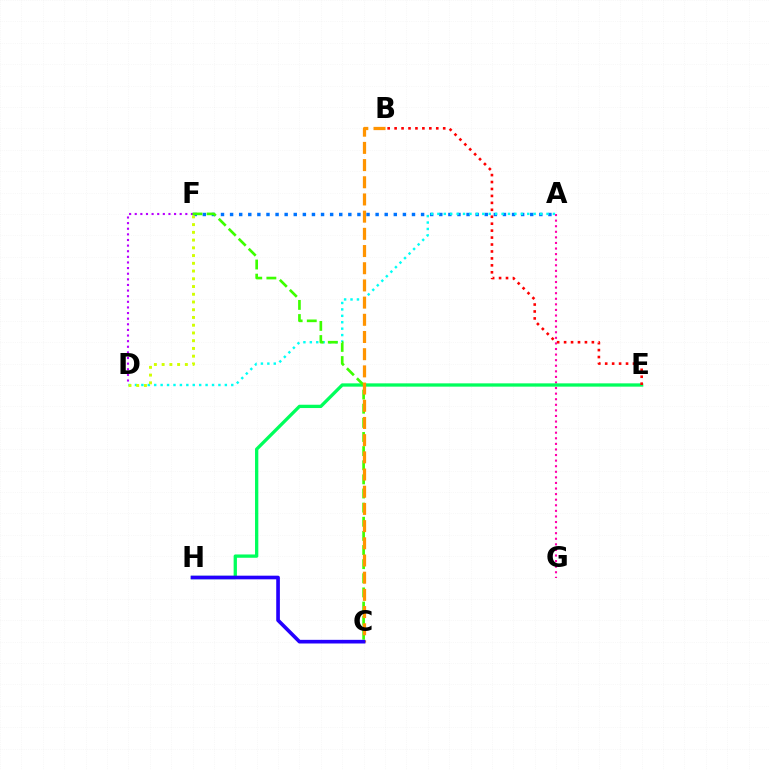{('A', 'F'): [{'color': '#0074ff', 'line_style': 'dotted', 'thickness': 2.47}], ('A', 'G'): [{'color': '#ff00ac', 'line_style': 'dotted', 'thickness': 1.52}], ('A', 'D'): [{'color': '#00fff6', 'line_style': 'dotted', 'thickness': 1.74}], ('E', 'H'): [{'color': '#00ff5c', 'line_style': 'solid', 'thickness': 2.37}], ('B', 'E'): [{'color': '#ff0000', 'line_style': 'dotted', 'thickness': 1.89}], ('D', 'F'): [{'color': '#b900ff', 'line_style': 'dotted', 'thickness': 1.53}, {'color': '#d1ff00', 'line_style': 'dotted', 'thickness': 2.1}], ('C', 'F'): [{'color': '#3dff00', 'line_style': 'dashed', 'thickness': 1.92}], ('B', 'C'): [{'color': '#ff9400', 'line_style': 'dashed', 'thickness': 2.34}], ('C', 'H'): [{'color': '#2500ff', 'line_style': 'solid', 'thickness': 2.63}]}